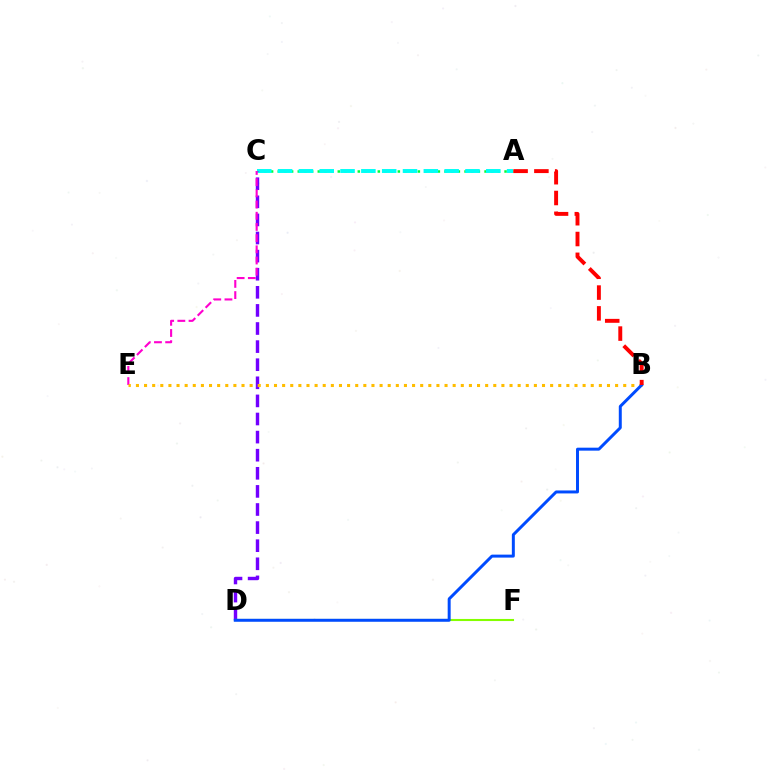{('A', 'C'): [{'color': '#00ff39', 'line_style': 'dotted', 'thickness': 1.81}, {'color': '#00fff6', 'line_style': 'dashed', 'thickness': 2.83}], ('C', 'D'): [{'color': '#7200ff', 'line_style': 'dashed', 'thickness': 2.46}], ('D', 'F'): [{'color': '#84ff00', 'line_style': 'solid', 'thickness': 1.51}], ('C', 'E'): [{'color': '#ff00cf', 'line_style': 'dashed', 'thickness': 1.52}], ('B', 'E'): [{'color': '#ffbd00', 'line_style': 'dotted', 'thickness': 2.21}], ('B', 'D'): [{'color': '#004bff', 'line_style': 'solid', 'thickness': 2.14}], ('A', 'B'): [{'color': '#ff0000', 'line_style': 'dashed', 'thickness': 2.83}]}